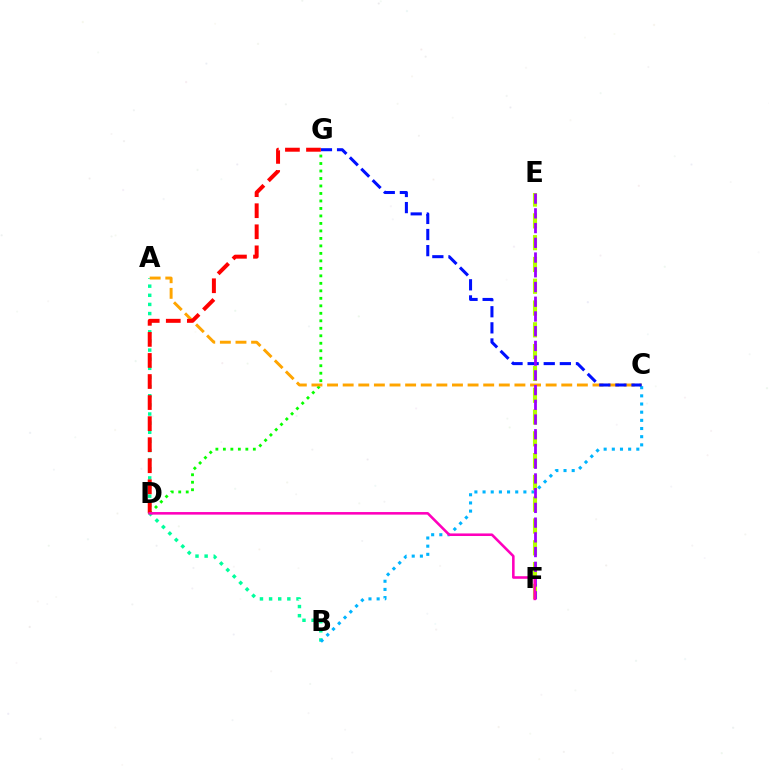{('A', 'B'): [{'color': '#00ff9d', 'line_style': 'dotted', 'thickness': 2.48}], ('D', 'G'): [{'color': '#08ff00', 'line_style': 'dotted', 'thickness': 2.03}, {'color': '#ff0000', 'line_style': 'dashed', 'thickness': 2.86}], ('A', 'C'): [{'color': '#ffa500', 'line_style': 'dashed', 'thickness': 2.12}], ('B', 'C'): [{'color': '#00b5ff', 'line_style': 'dotted', 'thickness': 2.22}], ('E', 'F'): [{'color': '#b3ff00', 'line_style': 'dashed', 'thickness': 2.96}, {'color': '#9b00ff', 'line_style': 'dashed', 'thickness': 2.0}], ('C', 'G'): [{'color': '#0010ff', 'line_style': 'dashed', 'thickness': 2.19}], ('D', 'F'): [{'color': '#ff00bd', 'line_style': 'solid', 'thickness': 1.85}]}